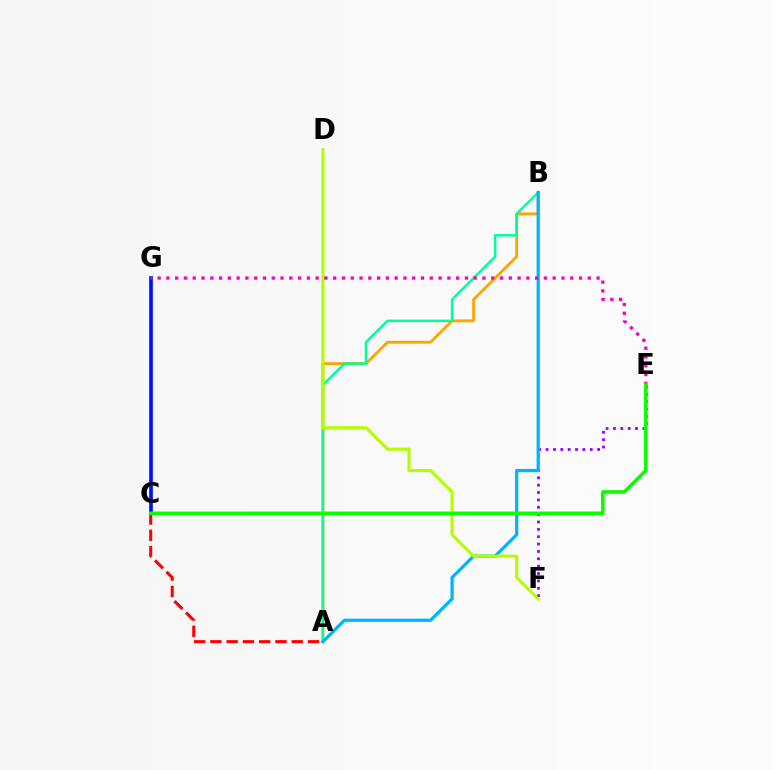{('A', 'C'): [{'color': '#ff0000', 'line_style': 'dashed', 'thickness': 2.21}], ('A', 'B'): [{'color': '#ffa500', 'line_style': 'solid', 'thickness': 2.06}, {'color': '#00ff9d', 'line_style': 'solid', 'thickness': 1.8}, {'color': '#00b5ff', 'line_style': 'solid', 'thickness': 2.33}], ('C', 'G'): [{'color': '#0010ff', 'line_style': 'solid', 'thickness': 2.63}], ('E', 'F'): [{'color': '#9b00ff', 'line_style': 'dotted', 'thickness': 2.0}], ('D', 'F'): [{'color': '#b3ff00', 'line_style': 'solid', 'thickness': 2.26}], ('E', 'G'): [{'color': '#ff00bd', 'line_style': 'dotted', 'thickness': 2.39}], ('C', 'E'): [{'color': '#08ff00', 'line_style': 'solid', 'thickness': 2.58}]}